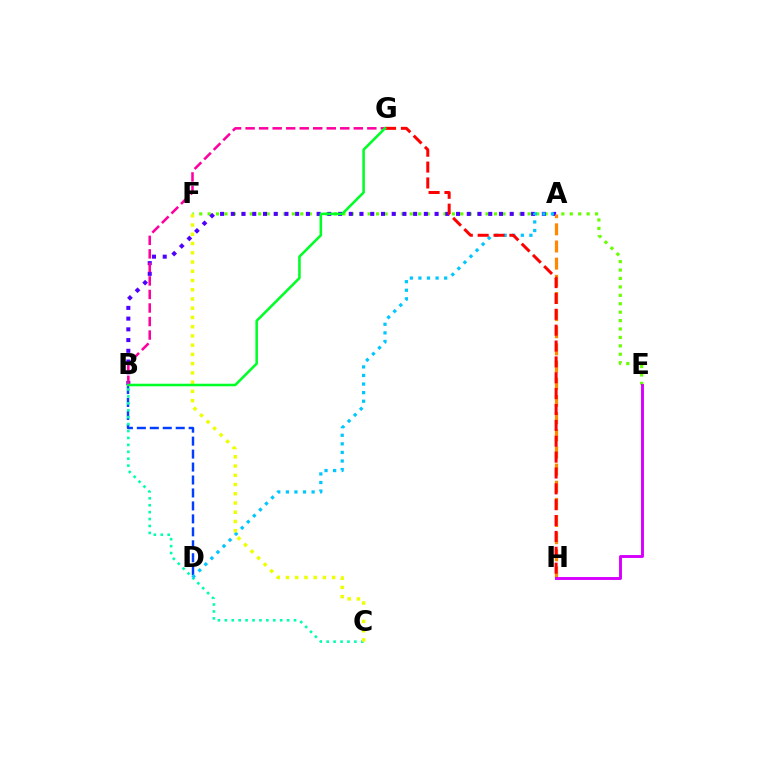{('E', 'F'): [{'color': '#66ff00', 'line_style': 'dotted', 'thickness': 2.29}], ('A', 'B'): [{'color': '#4f00ff', 'line_style': 'dotted', 'thickness': 2.91}], ('A', 'H'): [{'color': '#ff8800', 'line_style': 'dashed', 'thickness': 2.33}], ('E', 'H'): [{'color': '#d600ff', 'line_style': 'solid', 'thickness': 2.1}], ('B', 'D'): [{'color': '#003fff', 'line_style': 'dashed', 'thickness': 1.76}], ('B', 'C'): [{'color': '#00ffaf', 'line_style': 'dotted', 'thickness': 1.88}], ('B', 'G'): [{'color': '#ff00a0', 'line_style': 'dashed', 'thickness': 1.84}, {'color': '#00ff27', 'line_style': 'solid', 'thickness': 1.85}], ('A', 'D'): [{'color': '#00c7ff', 'line_style': 'dotted', 'thickness': 2.33}], ('G', 'H'): [{'color': '#ff0000', 'line_style': 'dashed', 'thickness': 2.16}], ('C', 'F'): [{'color': '#eeff00', 'line_style': 'dotted', 'thickness': 2.51}]}